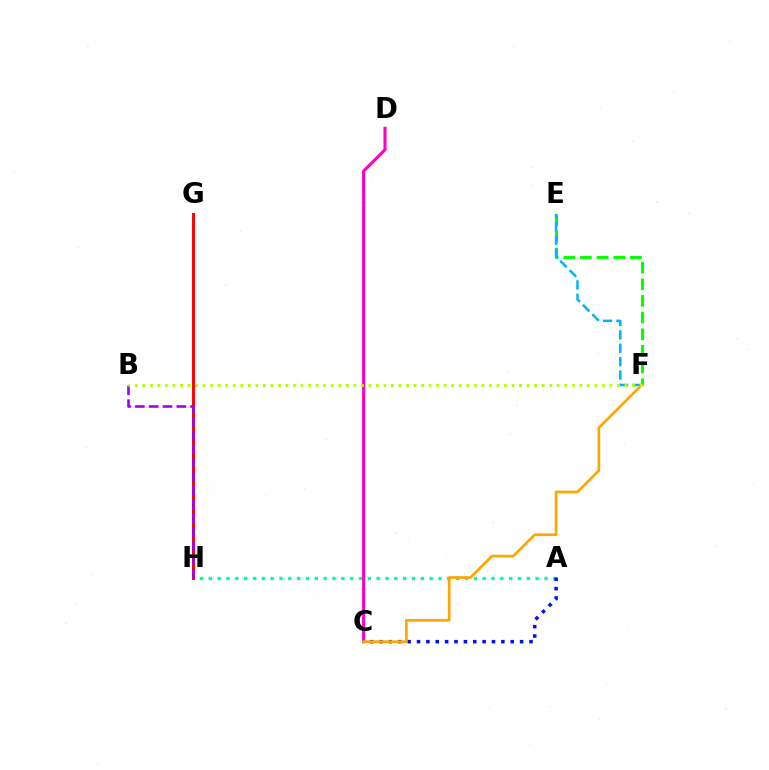{('A', 'H'): [{'color': '#00ff9d', 'line_style': 'dotted', 'thickness': 2.4}], ('C', 'D'): [{'color': '#ff00bd', 'line_style': 'solid', 'thickness': 2.21}], ('G', 'H'): [{'color': '#ff0000', 'line_style': 'solid', 'thickness': 2.12}], ('A', 'C'): [{'color': '#0010ff', 'line_style': 'dotted', 'thickness': 2.55}], ('E', 'F'): [{'color': '#08ff00', 'line_style': 'dashed', 'thickness': 2.26}, {'color': '#00b5ff', 'line_style': 'dashed', 'thickness': 1.82}], ('B', 'H'): [{'color': '#9b00ff', 'line_style': 'dashed', 'thickness': 1.87}], ('C', 'F'): [{'color': '#ffa500', 'line_style': 'solid', 'thickness': 1.92}], ('B', 'F'): [{'color': '#b3ff00', 'line_style': 'dotted', 'thickness': 2.05}]}